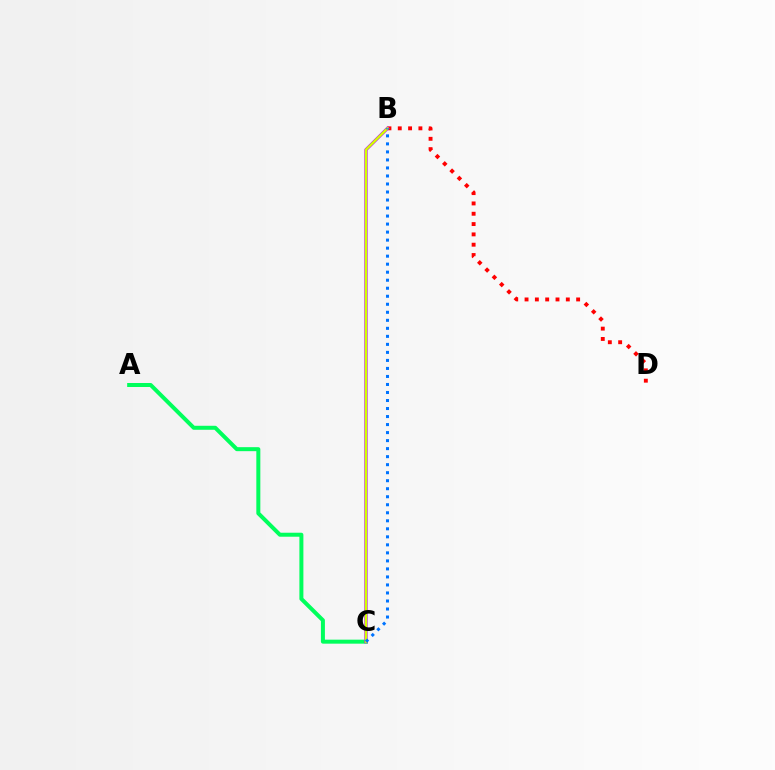{('A', 'C'): [{'color': '#00ff5c', 'line_style': 'solid', 'thickness': 2.88}], ('B', 'D'): [{'color': '#ff0000', 'line_style': 'dotted', 'thickness': 2.8}], ('B', 'C'): [{'color': '#b900ff', 'line_style': 'solid', 'thickness': 2.33}, {'color': '#d1ff00', 'line_style': 'solid', 'thickness': 1.73}, {'color': '#0074ff', 'line_style': 'dotted', 'thickness': 2.18}]}